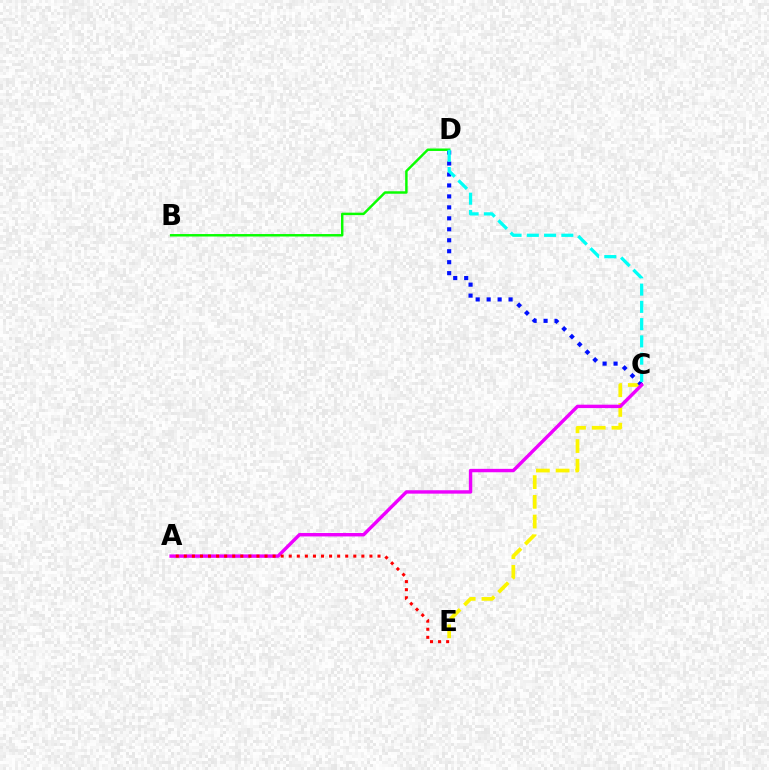{('C', 'E'): [{'color': '#fcf500', 'line_style': 'dashed', 'thickness': 2.68}], ('C', 'D'): [{'color': '#0010ff', 'line_style': 'dotted', 'thickness': 2.98}, {'color': '#00fff6', 'line_style': 'dashed', 'thickness': 2.35}], ('B', 'D'): [{'color': '#08ff00', 'line_style': 'solid', 'thickness': 1.77}], ('A', 'C'): [{'color': '#ee00ff', 'line_style': 'solid', 'thickness': 2.45}], ('A', 'E'): [{'color': '#ff0000', 'line_style': 'dotted', 'thickness': 2.19}]}